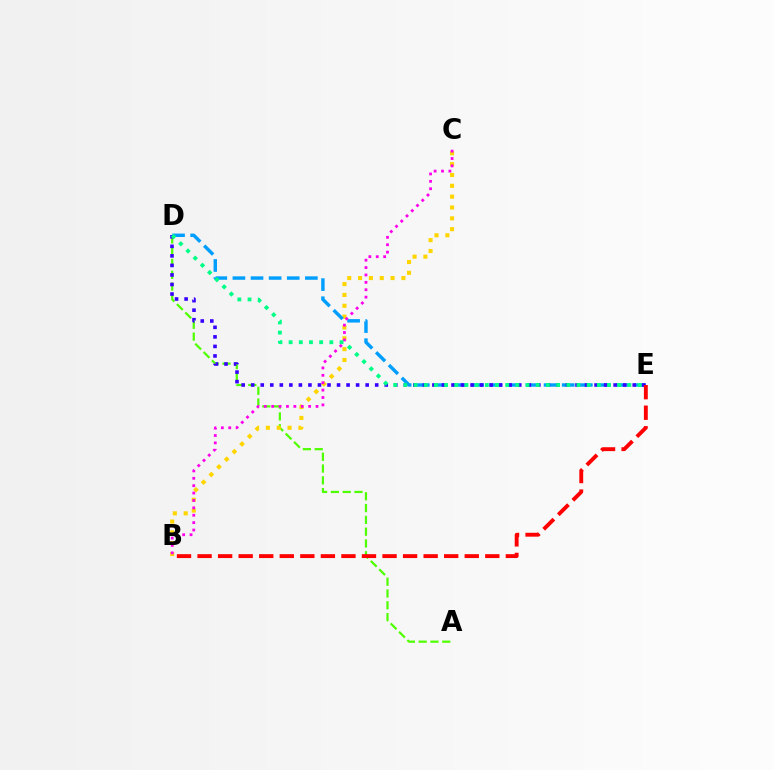{('A', 'D'): [{'color': '#4fff00', 'line_style': 'dashed', 'thickness': 1.6}], ('B', 'C'): [{'color': '#ffd500', 'line_style': 'dotted', 'thickness': 2.94}, {'color': '#ff00ed', 'line_style': 'dotted', 'thickness': 2.01}], ('D', 'E'): [{'color': '#009eff', 'line_style': 'dashed', 'thickness': 2.46}, {'color': '#3700ff', 'line_style': 'dotted', 'thickness': 2.59}, {'color': '#00ff86', 'line_style': 'dotted', 'thickness': 2.77}], ('B', 'E'): [{'color': '#ff0000', 'line_style': 'dashed', 'thickness': 2.79}]}